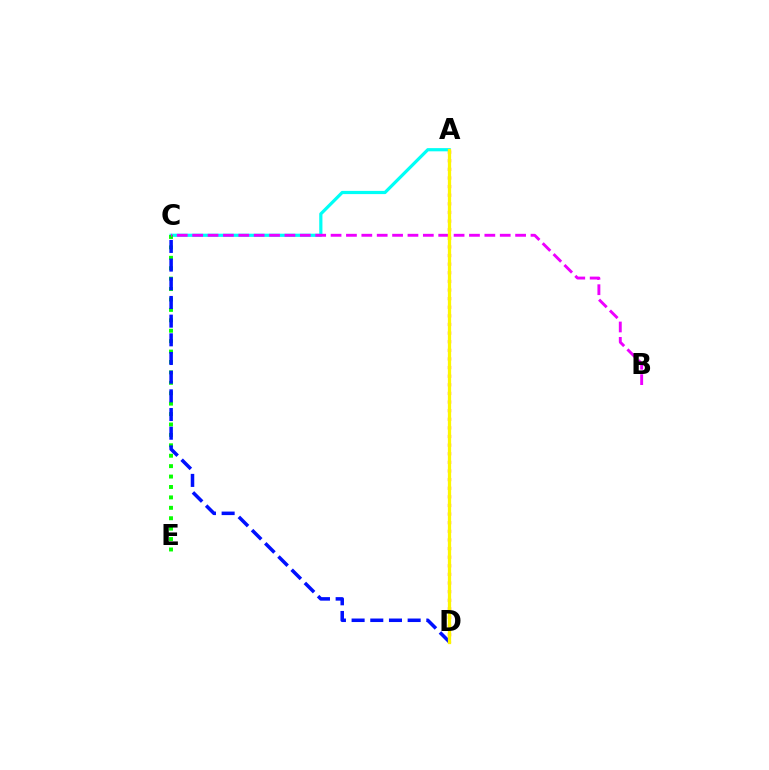{('A', 'D'): [{'color': '#ff0000', 'line_style': 'dotted', 'thickness': 2.34}, {'color': '#fcf500', 'line_style': 'solid', 'thickness': 2.36}], ('A', 'C'): [{'color': '#00fff6', 'line_style': 'solid', 'thickness': 2.3}], ('C', 'E'): [{'color': '#08ff00', 'line_style': 'dotted', 'thickness': 2.83}], ('B', 'C'): [{'color': '#ee00ff', 'line_style': 'dashed', 'thickness': 2.09}], ('C', 'D'): [{'color': '#0010ff', 'line_style': 'dashed', 'thickness': 2.54}]}